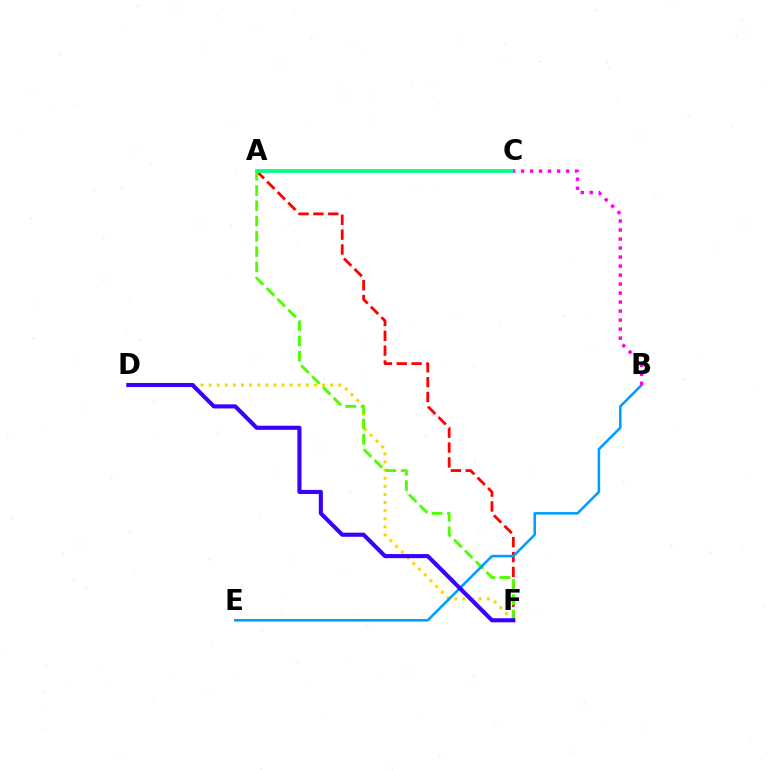{('A', 'F'): [{'color': '#ff0000', 'line_style': 'dashed', 'thickness': 2.02}, {'color': '#4fff00', 'line_style': 'dashed', 'thickness': 2.08}], ('D', 'F'): [{'color': '#ffd500', 'line_style': 'dotted', 'thickness': 2.2}, {'color': '#3700ff', 'line_style': 'solid', 'thickness': 2.95}], ('A', 'C'): [{'color': '#00ff86', 'line_style': 'solid', 'thickness': 2.72}], ('B', 'E'): [{'color': '#009eff', 'line_style': 'solid', 'thickness': 1.86}], ('B', 'C'): [{'color': '#ff00ed', 'line_style': 'dotted', 'thickness': 2.45}]}